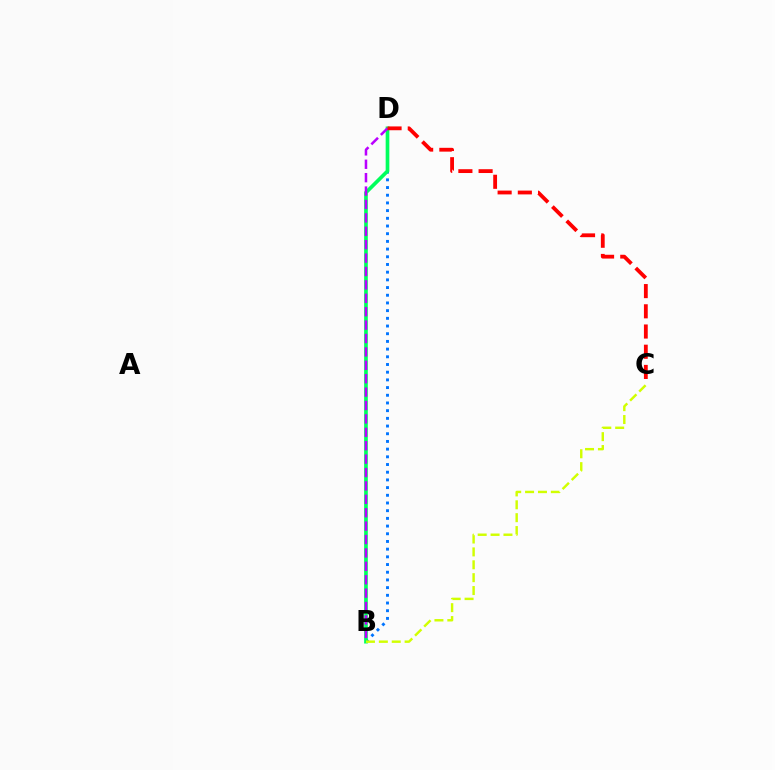{('B', 'D'): [{'color': '#0074ff', 'line_style': 'dotted', 'thickness': 2.09}, {'color': '#00ff5c', 'line_style': 'solid', 'thickness': 2.64}, {'color': '#b900ff', 'line_style': 'dashed', 'thickness': 1.82}], ('B', 'C'): [{'color': '#d1ff00', 'line_style': 'dashed', 'thickness': 1.75}], ('C', 'D'): [{'color': '#ff0000', 'line_style': 'dashed', 'thickness': 2.75}]}